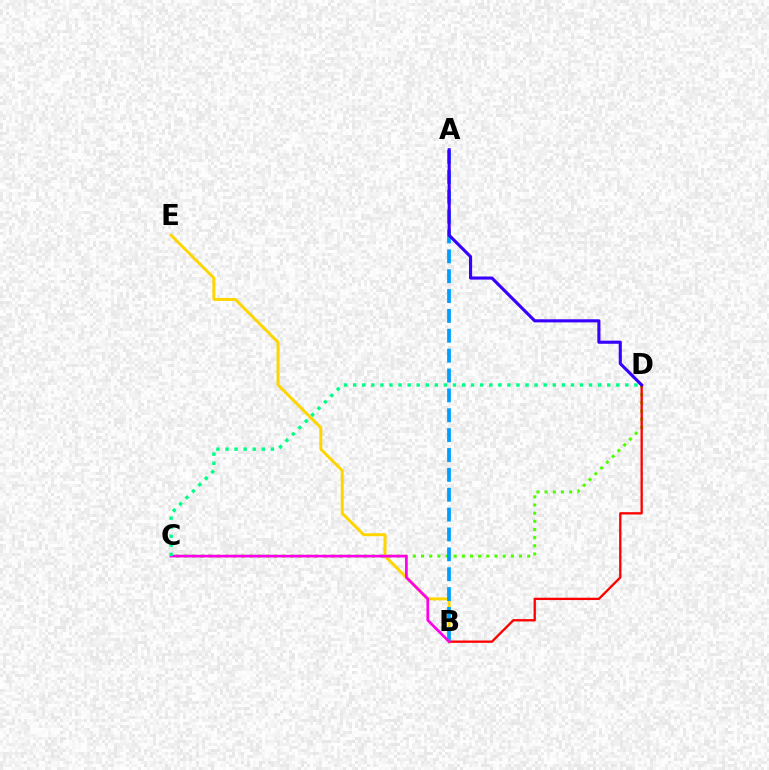{('B', 'E'): [{'color': '#ffd500', 'line_style': 'solid', 'thickness': 2.13}], ('C', 'D'): [{'color': '#4fff00', 'line_style': 'dotted', 'thickness': 2.22}, {'color': '#00ff86', 'line_style': 'dotted', 'thickness': 2.46}], ('B', 'D'): [{'color': '#ff0000', 'line_style': 'solid', 'thickness': 1.68}], ('A', 'B'): [{'color': '#009eff', 'line_style': 'dashed', 'thickness': 2.7}], ('B', 'C'): [{'color': '#ff00ed', 'line_style': 'solid', 'thickness': 1.95}], ('A', 'D'): [{'color': '#3700ff', 'line_style': 'solid', 'thickness': 2.24}]}